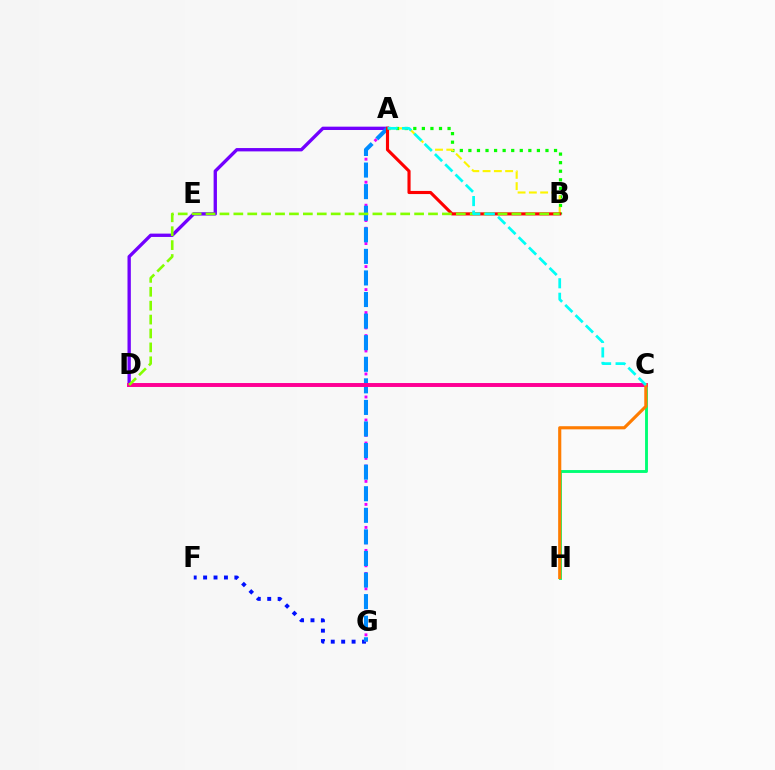{('F', 'G'): [{'color': '#0010ff', 'line_style': 'dotted', 'thickness': 2.83}], ('A', 'D'): [{'color': '#7200ff', 'line_style': 'solid', 'thickness': 2.4}], ('A', 'G'): [{'color': '#ee00ff', 'line_style': 'dotted', 'thickness': 2.08}, {'color': '#008cff', 'line_style': 'dashed', 'thickness': 2.93}], ('C', 'H'): [{'color': '#00ff74', 'line_style': 'solid', 'thickness': 2.07}, {'color': '#ff7c00', 'line_style': 'solid', 'thickness': 2.26}], ('A', 'B'): [{'color': '#08ff00', 'line_style': 'dotted', 'thickness': 2.33}, {'color': '#fcf500', 'line_style': 'dashed', 'thickness': 1.53}, {'color': '#ff0000', 'line_style': 'solid', 'thickness': 2.25}], ('C', 'D'): [{'color': '#ff0094', 'line_style': 'solid', 'thickness': 2.84}], ('B', 'D'): [{'color': '#84ff00', 'line_style': 'dashed', 'thickness': 1.89}], ('A', 'C'): [{'color': '#00fff6', 'line_style': 'dashed', 'thickness': 1.97}]}